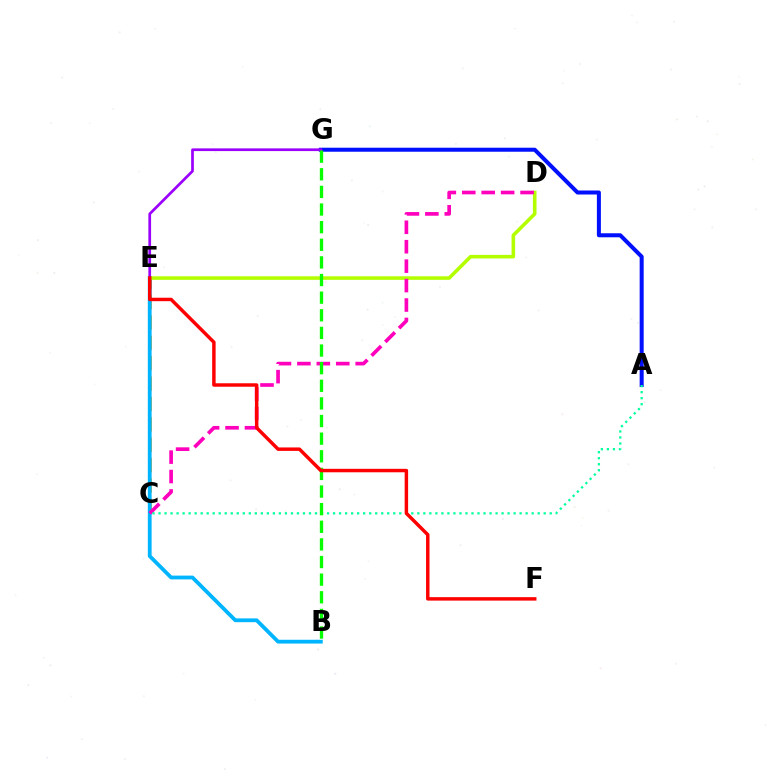{('C', 'E'): [{'color': '#ffa500', 'line_style': 'dashed', 'thickness': 2.77}], ('B', 'E'): [{'color': '#00b5ff', 'line_style': 'solid', 'thickness': 2.73}], ('A', 'G'): [{'color': '#0010ff', 'line_style': 'solid', 'thickness': 2.89}], ('D', 'E'): [{'color': '#b3ff00', 'line_style': 'solid', 'thickness': 2.58}], ('E', 'G'): [{'color': '#9b00ff', 'line_style': 'solid', 'thickness': 1.95}], ('C', 'D'): [{'color': '#ff00bd', 'line_style': 'dashed', 'thickness': 2.64}], ('A', 'C'): [{'color': '#00ff9d', 'line_style': 'dotted', 'thickness': 1.64}], ('B', 'G'): [{'color': '#08ff00', 'line_style': 'dashed', 'thickness': 2.39}], ('E', 'F'): [{'color': '#ff0000', 'line_style': 'solid', 'thickness': 2.49}]}